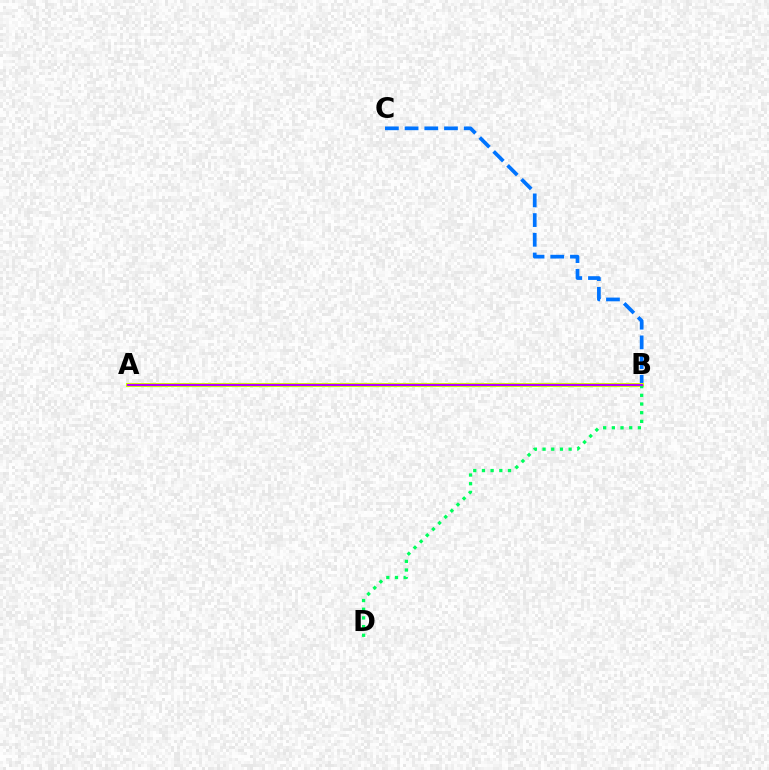{('A', 'B'): [{'color': '#ff0000', 'line_style': 'dotted', 'thickness': 1.99}, {'color': '#d1ff00', 'line_style': 'solid', 'thickness': 2.92}, {'color': '#b900ff', 'line_style': 'solid', 'thickness': 1.53}], ('B', 'C'): [{'color': '#0074ff', 'line_style': 'dashed', 'thickness': 2.68}], ('B', 'D'): [{'color': '#00ff5c', 'line_style': 'dotted', 'thickness': 2.36}]}